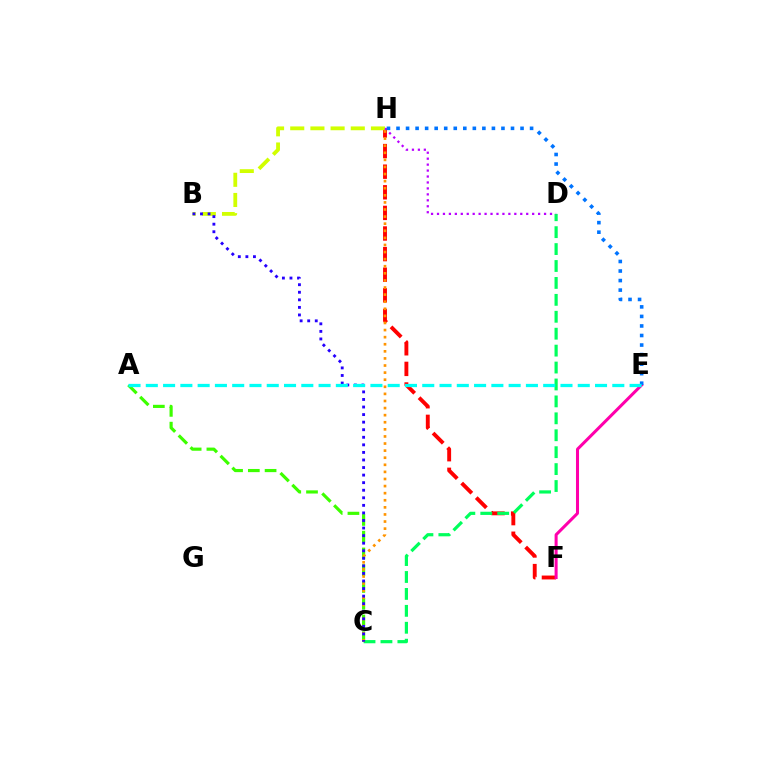{('F', 'H'): [{'color': '#ff0000', 'line_style': 'dashed', 'thickness': 2.8}], ('B', 'H'): [{'color': '#d1ff00', 'line_style': 'dashed', 'thickness': 2.74}], ('C', 'D'): [{'color': '#00ff5c', 'line_style': 'dashed', 'thickness': 2.3}], ('A', 'C'): [{'color': '#3dff00', 'line_style': 'dashed', 'thickness': 2.28}], ('E', 'F'): [{'color': '#ff00ac', 'line_style': 'solid', 'thickness': 2.18}], ('D', 'H'): [{'color': '#b900ff', 'line_style': 'dotted', 'thickness': 1.62}], ('C', 'H'): [{'color': '#ff9400', 'line_style': 'dotted', 'thickness': 1.93}], ('E', 'H'): [{'color': '#0074ff', 'line_style': 'dotted', 'thickness': 2.59}], ('B', 'C'): [{'color': '#2500ff', 'line_style': 'dotted', 'thickness': 2.06}], ('A', 'E'): [{'color': '#00fff6', 'line_style': 'dashed', 'thickness': 2.35}]}